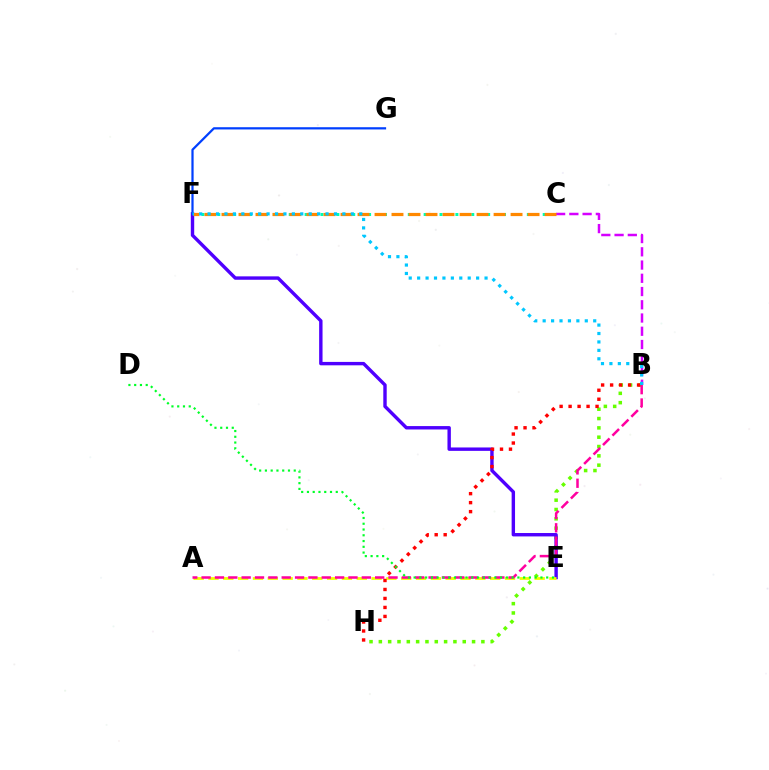{('B', 'H'): [{'color': '#66ff00', 'line_style': 'dotted', 'thickness': 2.53}, {'color': '#ff0000', 'line_style': 'dotted', 'thickness': 2.44}], ('E', 'F'): [{'color': '#4f00ff', 'line_style': 'solid', 'thickness': 2.45}], ('A', 'E'): [{'color': '#eeff00', 'line_style': 'dashed', 'thickness': 2.01}], ('F', 'G'): [{'color': '#003fff', 'line_style': 'solid', 'thickness': 1.61}], ('A', 'B'): [{'color': '#ff00a0', 'line_style': 'dashed', 'thickness': 1.81}], ('B', 'C'): [{'color': '#d600ff', 'line_style': 'dashed', 'thickness': 1.8}], ('C', 'F'): [{'color': '#00ffaf', 'line_style': 'dotted', 'thickness': 2.16}, {'color': '#ff8800', 'line_style': 'dashed', 'thickness': 2.31}], ('D', 'E'): [{'color': '#00ff27', 'line_style': 'dotted', 'thickness': 1.57}], ('B', 'F'): [{'color': '#00c7ff', 'line_style': 'dotted', 'thickness': 2.29}]}